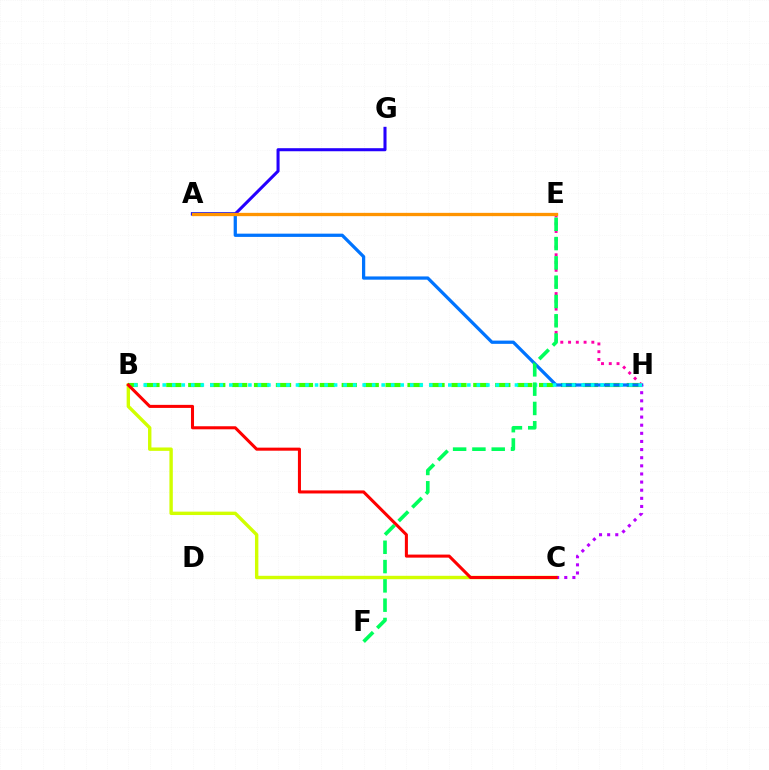{('B', 'C'): [{'color': '#d1ff00', 'line_style': 'solid', 'thickness': 2.44}, {'color': '#ff0000', 'line_style': 'solid', 'thickness': 2.2}], ('B', 'H'): [{'color': '#3dff00', 'line_style': 'dashed', 'thickness': 2.98}, {'color': '#00fff6', 'line_style': 'dotted', 'thickness': 2.59}], ('A', 'H'): [{'color': '#0074ff', 'line_style': 'solid', 'thickness': 2.34}], ('E', 'H'): [{'color': '#ff00ac', 'line_style': 'dotted', 'thickness': 2.11}], ('C', 'H'): [{'color': '#b900ff', 'line_style': 'dotted', 'thickness': 2.21}], ('A', 'G'): [{'color': '#2500ff', 'line_style': 'solid', 'thickness': 2.2}], ('A', 'E'): [{'color': '#ff9400', 'line_style': 'solid', 'thickness': 2.37}], ('E', 'F'): [{'color': '#00ff5c', 'line_style': 'dashed', 'thickness': 2.62}]}